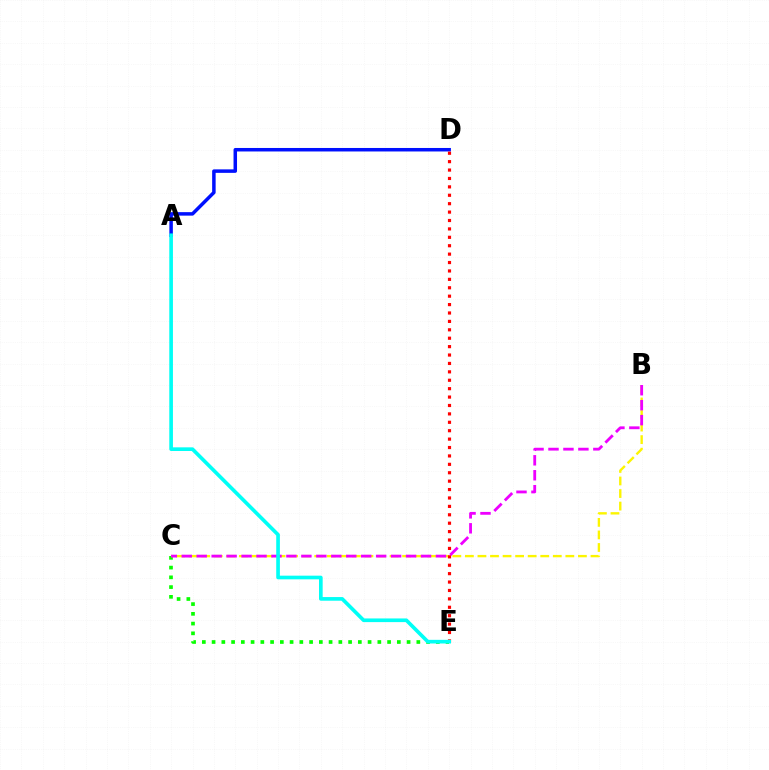{('C', 'E'): [{'color': '#08ff00', 'line_style': 'dotted', 'thickness': 2.65}], ('B', 'C'): [{'color': '#fcf500', 'line_style': 'dashed', 'thickness': 1.71}, {'color': '#ee00ff', 'line_style': 'dashed', 'thickness': 2.03}], ('A', 'D'): [{'color': '#0010ff', 'line_style': 'solid', 'thickness': 2.52}], ('D', 'E'): [{'color': '#ff0000', 'line_style': 'dotted', 'thickness': 2.28}], ('A', 'E'): [{'color': '#00fff6', 'line_style': 'solid', 'thickness': 2.64}]}